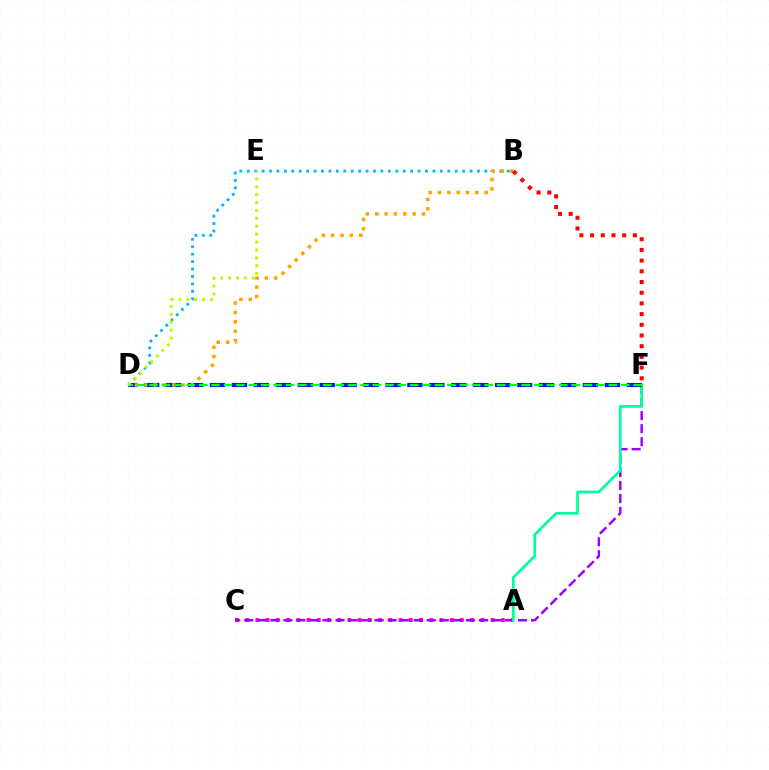{('A', 'C'): [{'color': '#ff00bd', 'line_style': 'dotted', 'thickness': 2.78}], ('C', 'F'): [{'color': '#9b00ff', 'line_style': 'dashed', 'thickness': 1.77}], ('A', 'F'): [{'color': '#00ff9d', 'line_style': 'solid', 'thickness': 1.96}], ('D', 'F'): [{'color': '#0010ff', 'line_style': 'dashed', 'thickness': 2.98}, {'color': '#08ff00', 'line_style': 'dashed', 'thickness': 1.69}], ('B', 'D'): [{'color': '#00b5ff', 'line_style': 'dotted', 'thickness': 2.02}, {'color': '#ffa500', 'line_style': 'dotted', 'thickness': 2.54}], ('B', 'F'): [{'color': '#ff0000', 'line_style': 'dotted', 'thickness': 2.91}], ('D', 'E'): [{'color': '#b3ff00', 'line_style': 'dotted', 'thickness': 2.15}]}